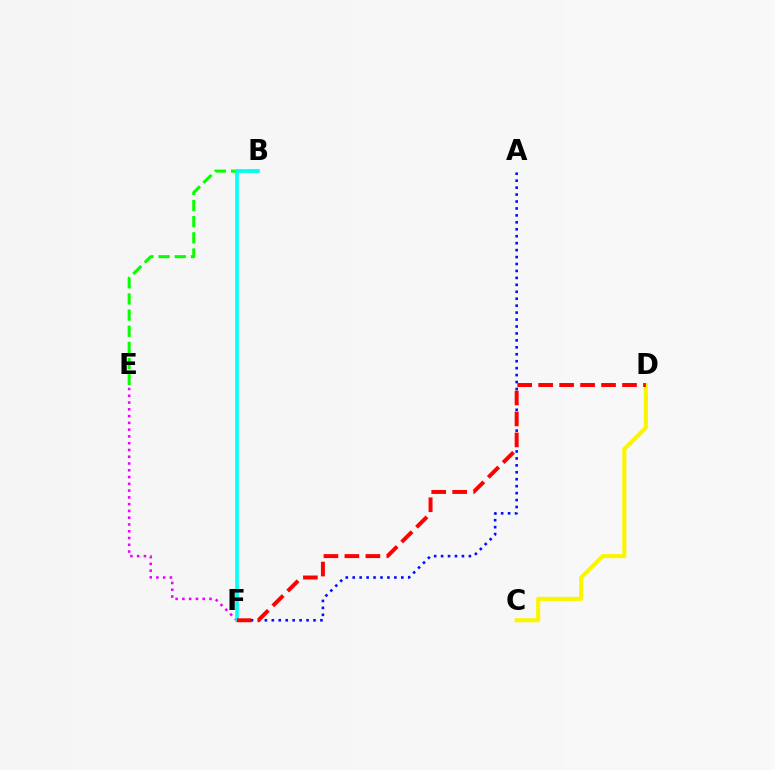{('C', 'D'): [{'color': '#fcf500', 'line_style': 'solid', 'thickness': 2.95}], ('B', 'E'): [{'color': '#08ff00', 'line_style': 'dashed', 'thickness': 2.2}], ('E', 'F'): [{'color': '#ee00ff', 'line_style': 'dotted', 'thickness': 1.84}], ('A', 'F'): [{'color': '#0010ff', 'line_style': 'dotted', 'thickness': 1.89}], ('B', 'F'): [{'color': '#00fff6', 'line_style': 'solid', 'thickness': 2.6}], ('D', 'F'): [{'color': '#ff0000', 'line_style': 'dashed', 'thickness': 2.85}]}